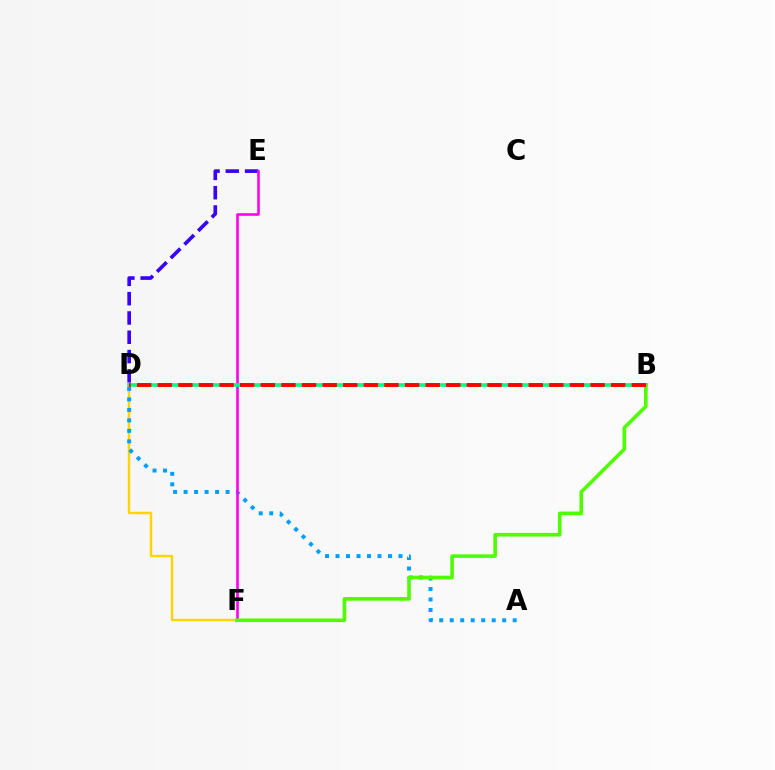{('D', 'F'): [{'color': '#ffd500', 'line_style': 'solid', 'thickness': 1.73}], ('D', 'E'): [{'color': '#3700ff', 'line_style': 'dashed', 'thickness': 2.62}], ('A', 'D'): [{'color': '#009eff', 'line_style': 'dotted', 'thickness': 2.85}], ('E', 'F'): [{'color': '#ff00ed', 'line_style': 'solid', 'thickness': 1.87}], ('B', 'D'): [{'color': '#00ff86', 'line_style': 'solid', 'thickness': 2.6}, {'color': '#ff0000', 'line_style': 'dashed', 'thickness': 2.8}], ('B', 'F'): [{'color': '#4fff00', 'line_style': 'solid', 'thickness': 2.61}]}